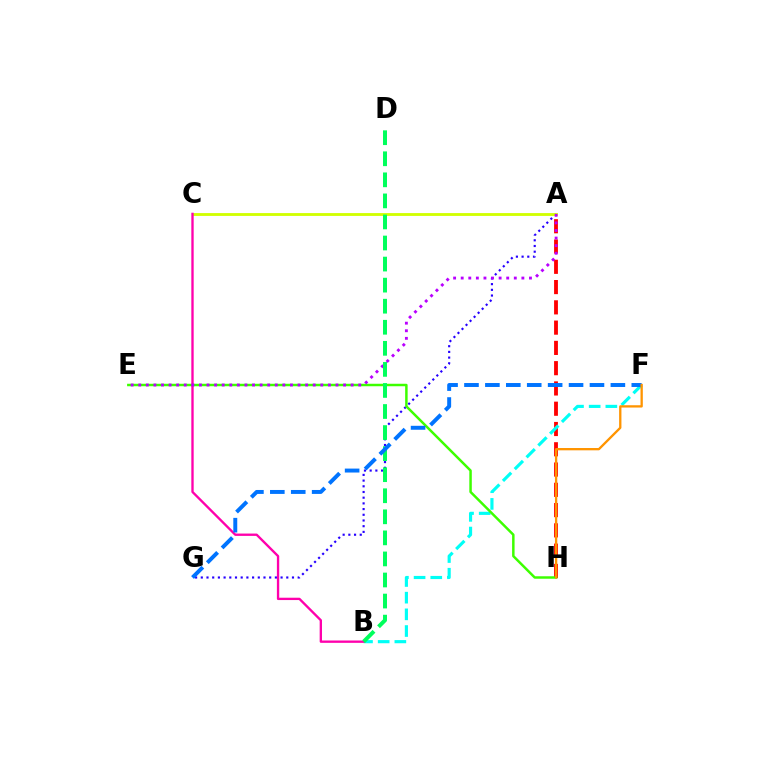{('A', 'H'): [{'color': '#ff0000', 'line_style': 'dashed', 'thickness': 2.75}], ('A', 'G'): [{'color': '#2500ff', 'line_style': 'dotted', 'thickness': 1.55}], ('B', 'F'): [{'color': '#00fff6', 'line_style': 'dashed', 'thickness': 2.27}], ('E', 'H'): [{'color': '#3dff00', 'line_style': 'solid', 'thickness': 1.79}], ('A', 'C'): [{'color': '#d1ff00', 'line_style': 'solid', 'thickness': 2.04}], ('B', 'C'): [{'color': '#ff00ac', 'line_style': 'solid', 'thickness': 1.69}], ('A', 'E'): [{'color': '#b900ff', 'line_style': 'dotted', 'thickness': 2.06}], ('B', 'D'): [{'color': '#00ff5c', 'line_style': 'dashed', 'thickness': 2.86}], ('F', 'G'): [{'color': '#0074ff', 'line_style': 'dashed', 'thickness': 2.84}], ('F', 'H'): [{'color': '#ff9400', 'line_style': 'solid', 'thickness': 1.66}]}